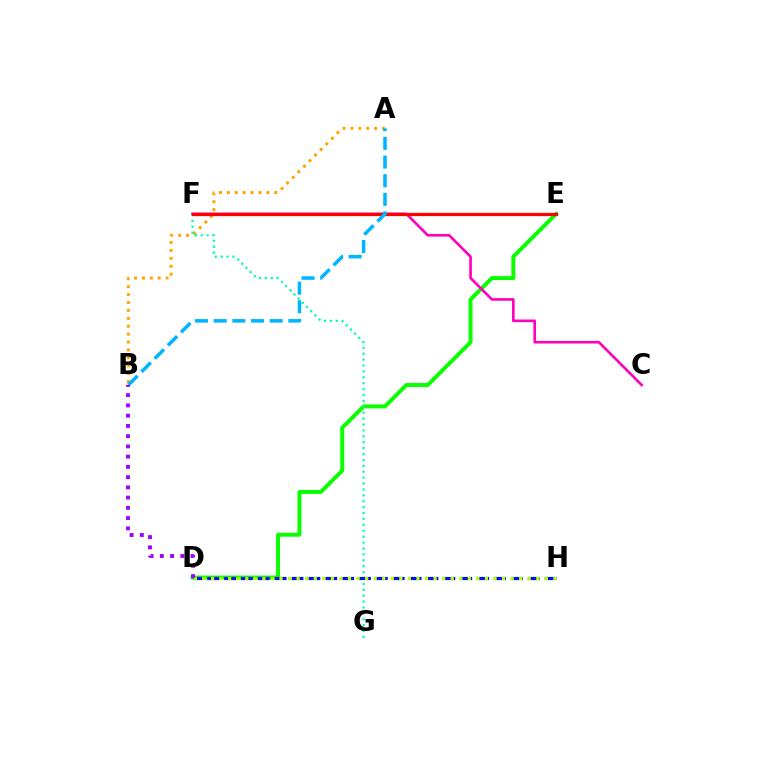{('D', 'E'): [{'color': '#08ff00', 'line_style': 'solid', 'thickness': 2.83}], ('C', 'F'): [{'color': '#ff00bd', 'line_style': 'solid', 'thickness': 1.9}], ('A', 'B'): [{'color': '#ffa500', 'line_style': 'dotted', 'thickness': 2.15}, {'color': '#00b5ff', 'line_style': 'dashed', 'thickness': 2.53}], ('F', 'G'): [{'color': '#00ff9d', 'line_style': 'dotted', 'thickness': 1.6}], ('E', 'F'): [{'color': '#ff0000', 'line_style': 'solid', 'thickness': 2.34}], ('D', 'H'): [{'color': '#0010ff', 'line_style': 'dashed', 'thickness': 2.29}, {'color': '#b3ff00', 'line_style': 'dotted', 'thickness': 2.33}], ('B', 'D'): [{'color': '#9b00ff', 'line_style': 'dotted', 'thickness': 2.78}]}